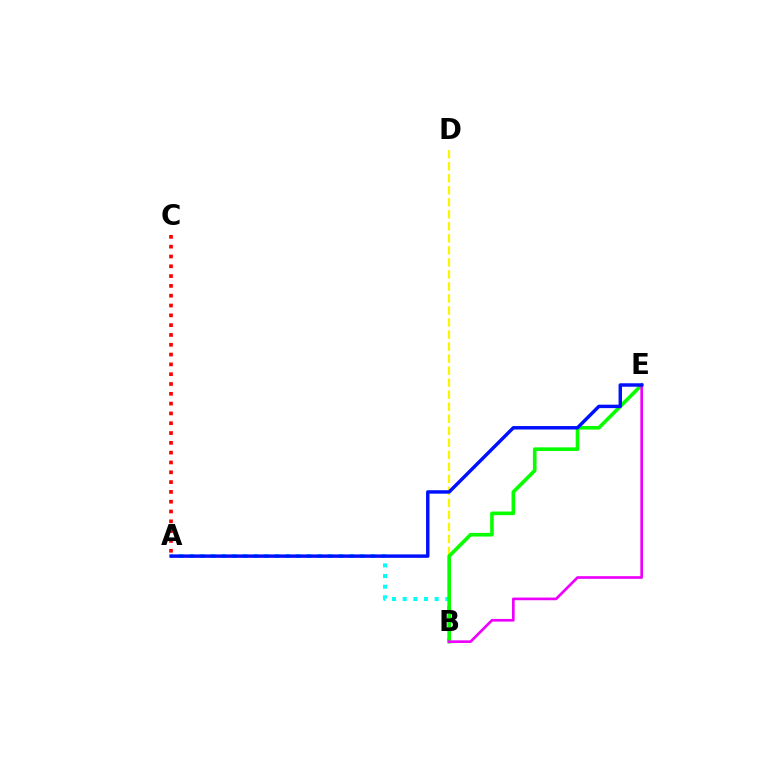{('A', 'B'): [{'color': '#00fff6', 'line_style': 'dotted', 'thickness': 2.9}], ('B', 'D'): [{'color': '#fcf500', 'line_style': 'dashed', 'thickness': 1.63}], ('B', 'E'): [{'color': '#08ff00', 'line_style': 'solid', 'thickness': 2.61}, {'color': '#ee00ff', 'line_style': 'solid', 'thickness': 1.92}], ('A', 'C'): [{'color': '#ff0000', 'line_style': 'dotted', 'thickness': 2.67}], ('A', 'E'): [{'color': '#0010ff', 'line_style': 'solid', 'thickness': 2.48}]}